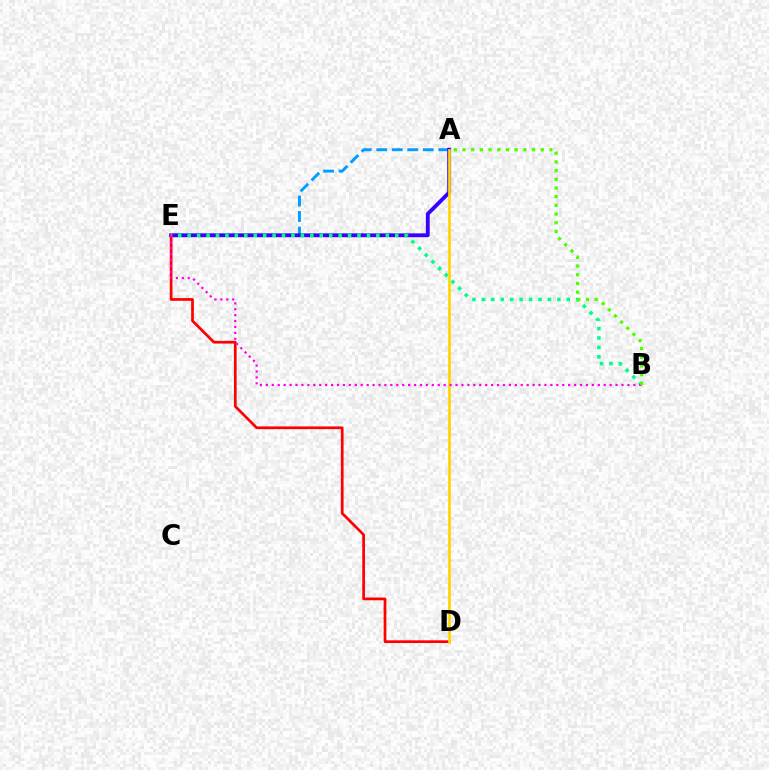{('A', 'E'): [{'color': '#009eff', 'line_style': 'dashed', 'thickness': 2.11}, {'color': '#3700ff', 'line_style': 'solid', 'thickness': 2.77}], ('D', 'E'): [{'color': '#ff0000', 'line_style': 'solid', 'thickness': 1.95}], ('B', 'E'): [{'color': '#00ff86', 'line_style': 'dotted', 'thickness': 2.56}, {'color': '#ff00ed', 'line_style': 'dotted', 'thickness': 1.61}], ('A', 'D'): [{'color': '#ffd500', 'line_style': 'solid', 'thickness': 1.94}], ('A', 'B'): [{'color': '#4fff00', 'line_style': 'dotted', 'thickness': 2.36}]}